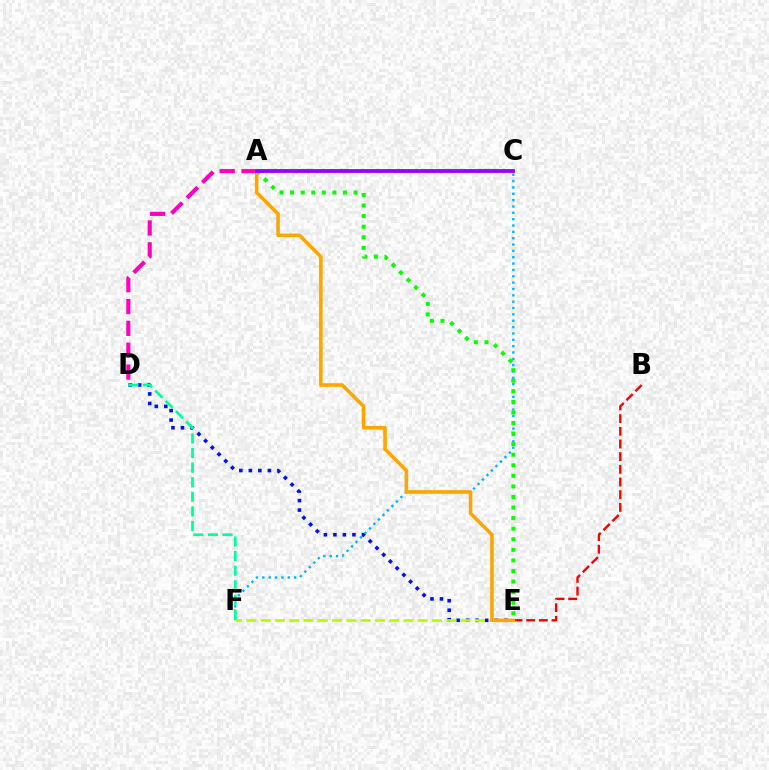{('A', 'D'): [{'color': '#ff00bd', 'line_style': 'dashed', 'thickness': 2.97}], ('D', 'E'): [{'color': '#0010ff', 'line_style': 'dotted', 'thickness': 2.58}], ('C', 'F'): [{'color': '#00b5ff', 'line_style': 'dotted', 'thickness': 1.72}], ('B', 'E'): [{'color': '#ff0000', 'line_style': 'dashed', 'thickness': 1.72}], ('A', 'E'): [{'color': '#08ff00', 'line_style': 'dotted', 'thickness': 2.87}, {'color': '#ffa500', 'line_style': 'solid', 'thickness': 2.56}], ('D', 'F'): [{'color': '#00ff9d', 'line_style': 'dashed', 'thickness': 1.98}], ('E', 'F'): [{'color': '#b3ff00', 'line_style': 'dashed', 'thickness': 1.94}], ('A', 'C'): [{'color': '#9b00ff', 'line_style': 'solid', 'thickness': 2.76}]}